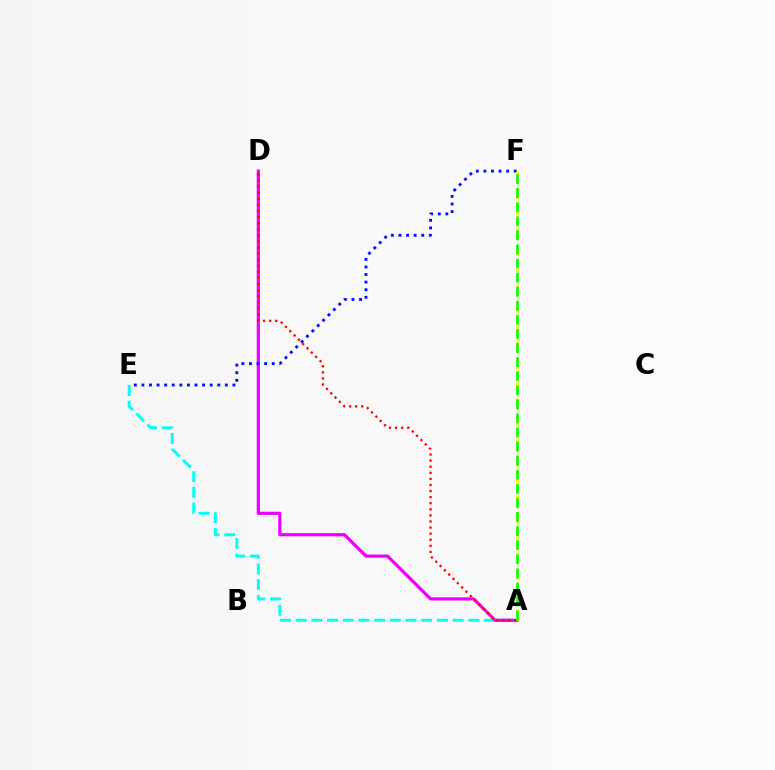{('A', 'E'): [{'color': '#00fff6', 'line_style': 'dashed', 'thickness': 2.13}], ('A', 'D'): [{'color': '#ee00ff', 'line_style': 'solid', 'thickness': 2.31}, {'color': '#ff0000', 'line_style': 'dotted', 'thickness': 1.65}], ('E', 'F'): [{'color': '#0010ff', 'line_style': 'dotted', 'thickness': 2.06}], ('A', 'F'): [{'color': '#fcf500', 'line_style': 'dotted', 'thickness': 2.2}, {'color': '#08ff00', 'line_style': 'dashed', 'thickness': 1.91}]}